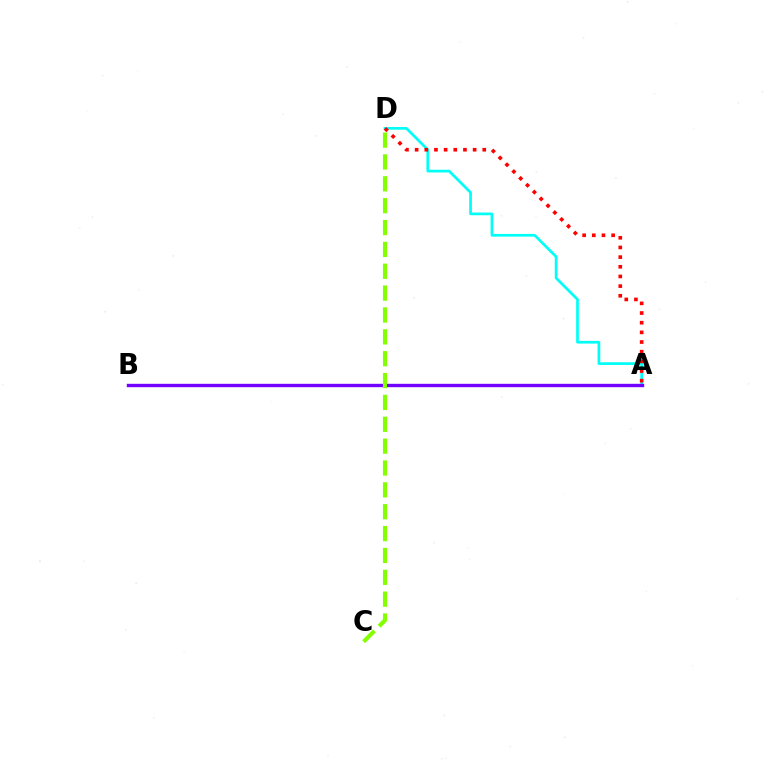{('A', 'D'): [{'color': '#00fff6', 'line_style': 'solid', 'thickness': 1.95}, {'color': '#ff0000', 'line_style': 'dotted', 'thickness': 2.63}], ('A', 'B'): [{'color': '#7200ff', 'line_style': 'solid', 'thickness': 2.44}], ('C', 'D'): [{'color': '#84ff00', 'line_style': 'dashed', 'thickness': 2.97}]}